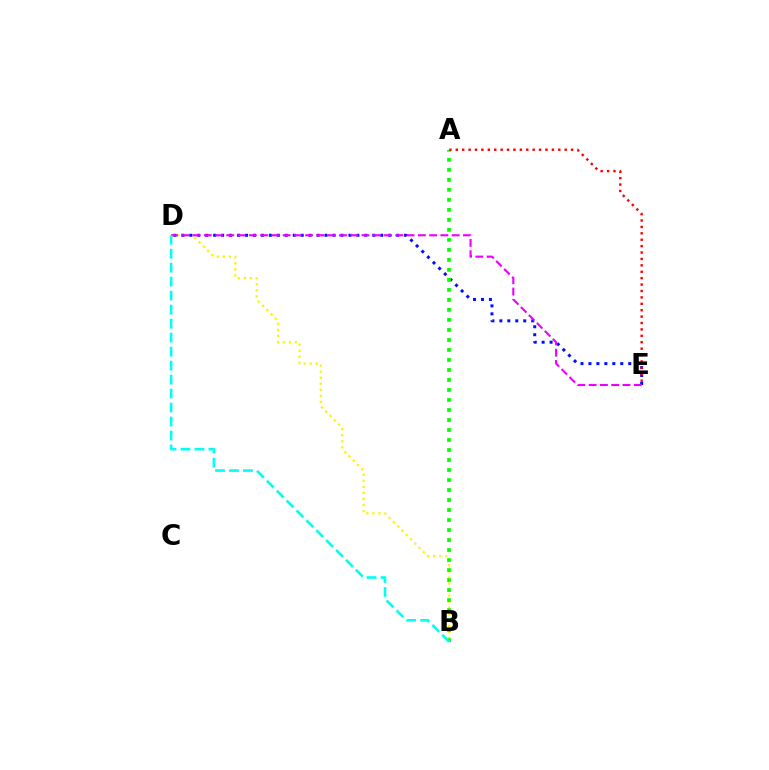{('B', 'D'): [{'color': '#fcf500', 'line_style': 'dotted', 'thickness': 1.64}, {'color': '#00fff6', 'line_style': 'dashed', 'thickness': 1.9}], ('D', 'E'): [{'color': '#0010ff', 'line_style': 'dotted', 'thickness': 2.16}, {'color': '#ee00ff', 'line_style': 'dashed', 'thickness': 1.53}], ('A', 'B'): [{'color': '#08ff00', 'line_style': 'dotted', 'thickness': 2.72}], ('A', 'E'): [{'color': '#ff0000', 'line_style': 'dotted', 'thickness': 1.74}]}